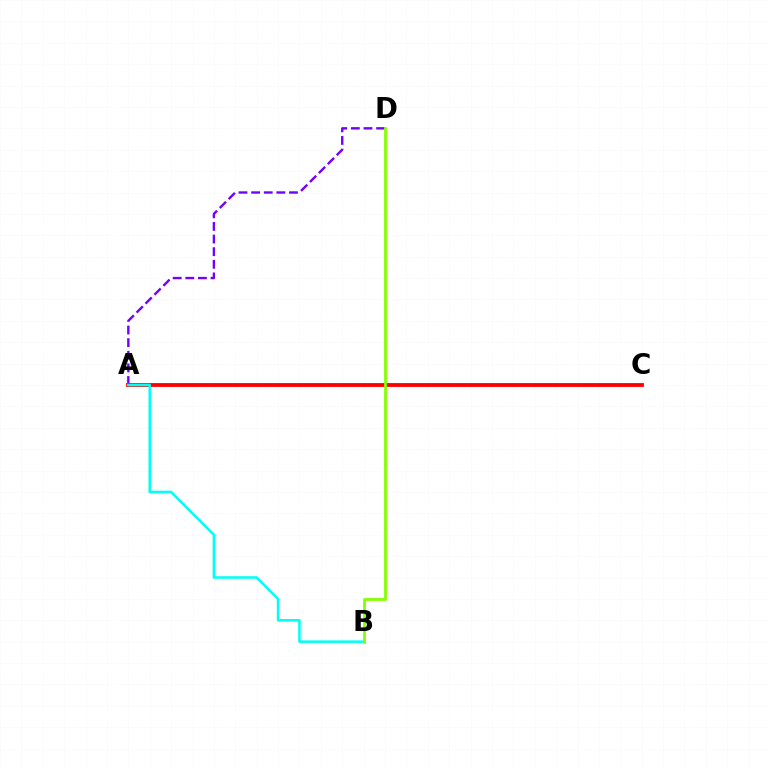{('A', 'C'): [{'color': '#ff0000', 'line_style': 'solid', 'thickness': 2.75}], ('A', 'D'): [{'color': '#7200ff', 'line_style': 'dashed', 'thickness': 1.71}], ('A', 'B'): [{'color': '#00fff6', 'line_style': 'solid', 'thickness': 1.83}], ('B', 'D'): [{'color': '#84ff00', 'line_style': 'solid', 'thickness': 2.0}]}